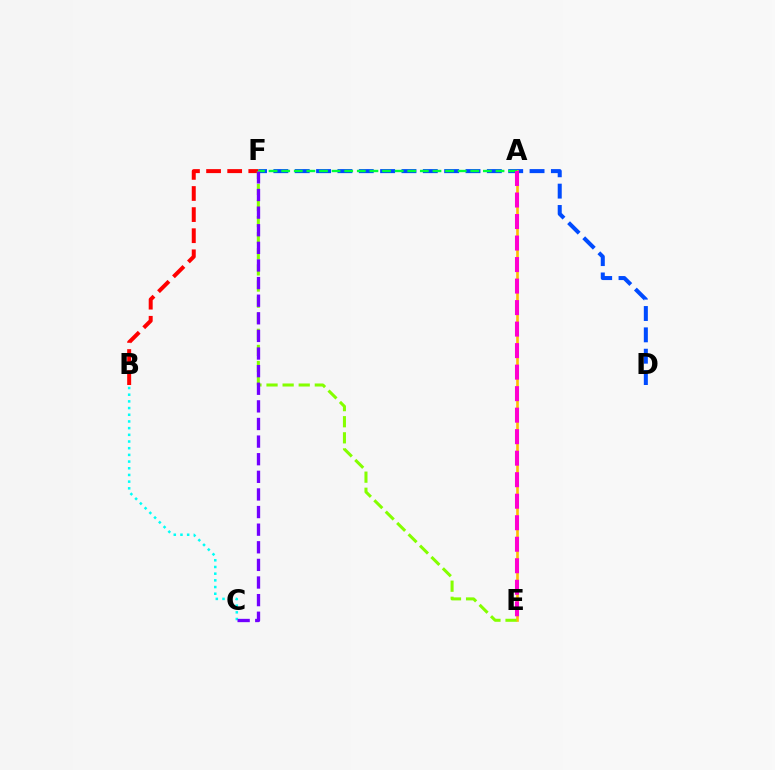{('D', 'F'): [{'color': '#004bff', 'line_style': 'dashed', 'thickness': 2.9}], ('B', 'F'): [{'color': '#ff0000', 'line_style': 'dashed', 'thickness': 2.87}], ('A', 'E'): [{'color': '#ffbd00', 'line_style': 'solid', 'thickness': 1.89}, {'color': '#ff00cf', 'line_style': 'dashed', 'thickness': 2.92}], ('A', 'F'): [{'color': '#00ff39', 'line_style': 'dashed', 'thickness': 1.71}], ('B', 'C'): [{'color': '#00fff6', 'line_style': 'dotted', 'thickness': 1.82}], ('E', 'F'): [{'color': '#84ff00', 'line_style': 'dashed', 'thickness': 2.19}], ('C', 'F'): [{'color': '#7200ff', 'line_style': 'dashed', 'thickness': 2.39}]}